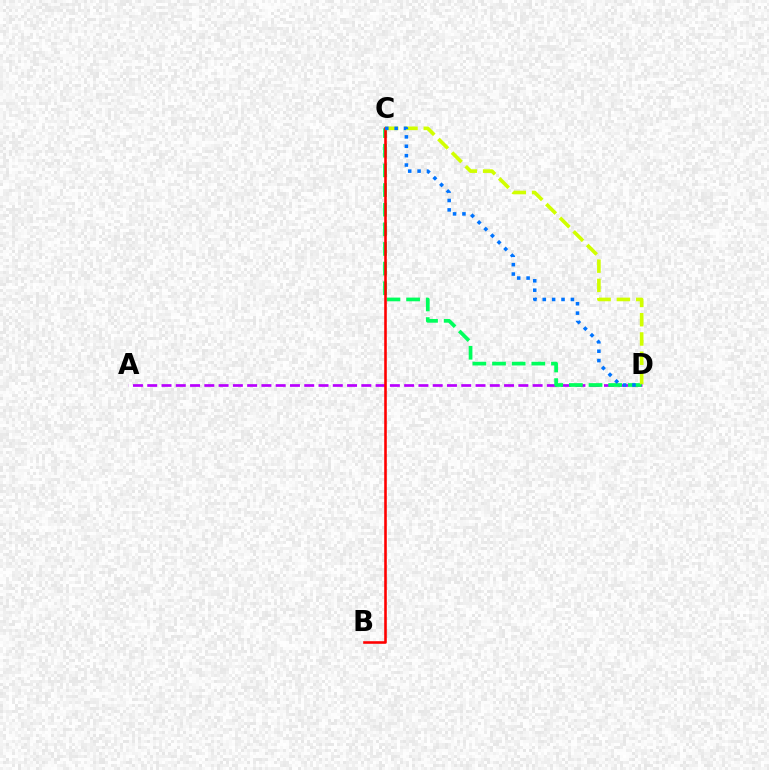{('A', 'D'): [{'color': '#b900ff', 'line_style': 'dashed', 'thickness': 1.94}], ('C', 'D'): [{'color': '#00ff5c', 'line_style': 'dashed', 'thickness': 2.67}, {'color': '#d1ff00', 'line_style': 'dashed', 'thickness': 2.62}, {'color': '#0074ff', 'line_style': 'dotted', 'thickness': 2.55}], ('B', 'C'): [{'color': '#ff0000', 'line_style': 'solid', 'thickness': 1.87}]}